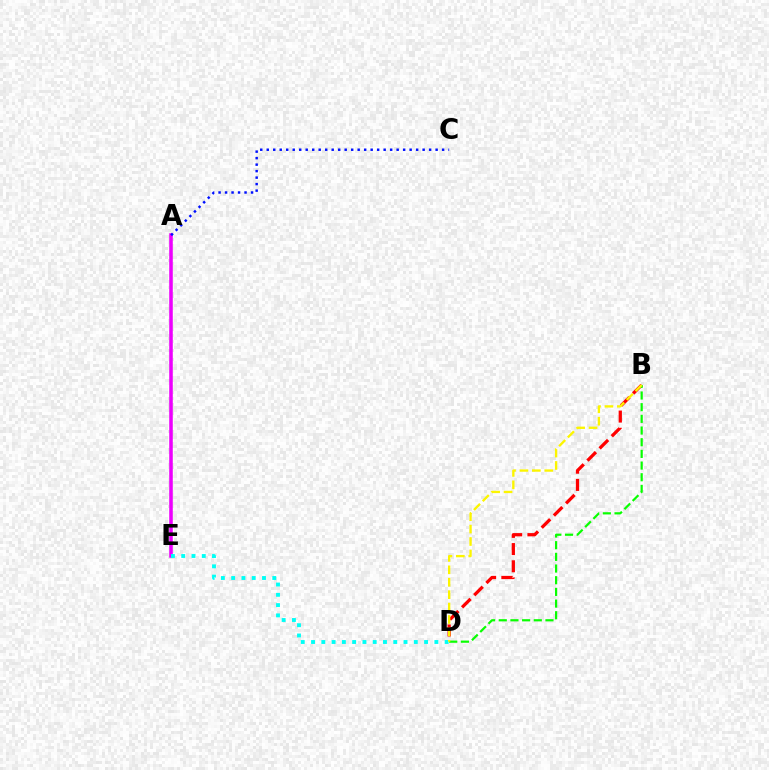{('A', 'E'): [{'color': '#ee00ff', 'line_style': 'solid', 'thickness': 2.56}], ('B', 'D'): [{'color': '#ff0000', 'line_style': 'dashed', 'thickness': 2.34}, {'color': '#08ff00', 'line_style': 'dashed', 'thickness': 1.59}, {'color': '#fcf500', 'line_style': 'dashed', 'thickness': 1.69}], ('D', 'E'): [{'color': '#00fff6', 'line_style': 'dotted', 'thickness': 2.79}], ('A', 'C'): [{'color': '#0010ff', 'line_style': 'dotted', 'thickness': 1.76}]}